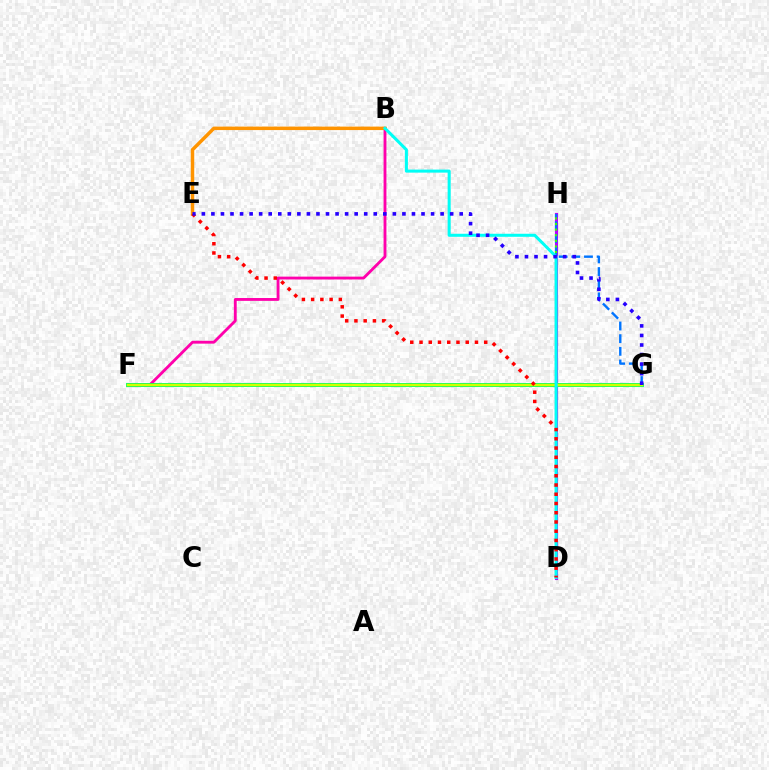{('D', 'H'): [{'color': '#b900ff', 'line_style': 'solid', 'thickness': 2.23}, {'color': '#3dff00', 'line_style': 'dotted', 'thickness': 1.52}], ('B', 'F'): [{'color': '#ff00ac', 'line_style': 'solid', 'thickness': 2.05}], ('F', 'G'): [{'color': '#00ff5c', 'line_style': 'solid', 'thickness': 2.77}, {'color': '#d1ff00', 'line_style': 'solid', 'thickness': 1.71}], ('G', 'H'): [{'color': '#0074ff', 'line_style': 'dashed', 'thickness': 1.72}], ('B', 'E'): [{'color': '#ff9400', 'line_style': 'solid', 'thickness': 2.5}], ('B', 'D'): [{'color': '#00fff6', 'line_style': 'solid', 'thickness': 2.19}], ('D', 'E'): [{'color': '#ff0000', 'line_style': 'dotted', 'thickness': 2.51}], ('E', 'G'): [{'color': '#2500ff', 'line_style': 'dotted', 'thickness': 2.59}]}